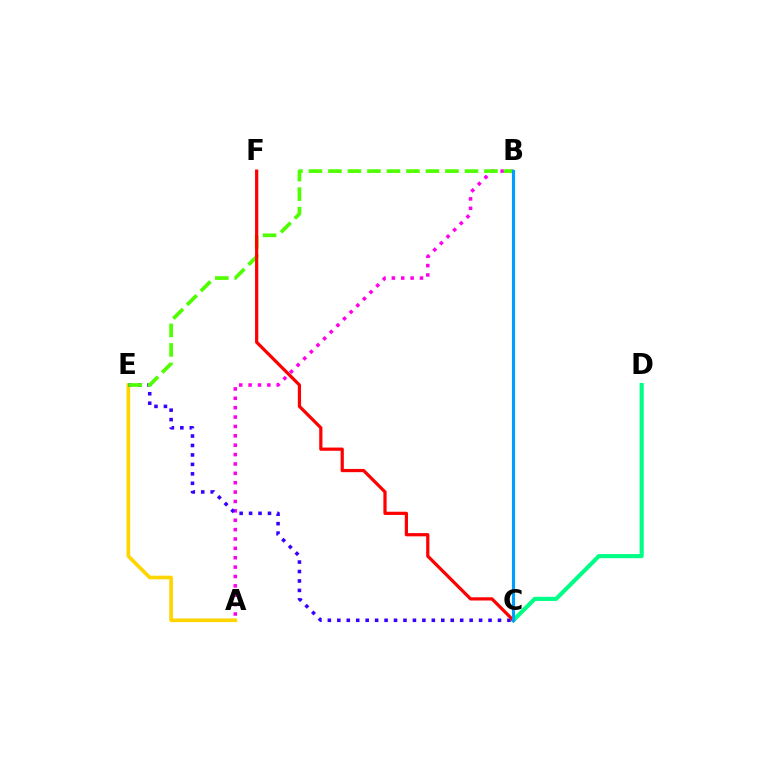{('C', 'D'): [{'color': '#00ff86', 'line_style': 'solid', 'thickness': 2.98}], ('A', 'E'): [{'color': '#ffd500', 'line_style': 'solid', 'thickness': 2.63}], ('A', 'B'): [{'color': '#ff00ed', 'line_style': 'dotted', 'thickness': 2.55}], ('C', 'E'): [{'color': '#3700ff', 'line_style': 'dotted', 'thickness': 2.57}], ('B', 'E'): [{'color': '#4fff00', 'line_style': 'dashed', 'thickness': 2.65}], ('C', 'F'): [{'color': '#ff0000', 'line_style': 'solid', 'thickness': 2.32}], ('B', 'C'): [{'color': '#009eff', 'line_style': 'solid', 'thickness': 2.25}]}